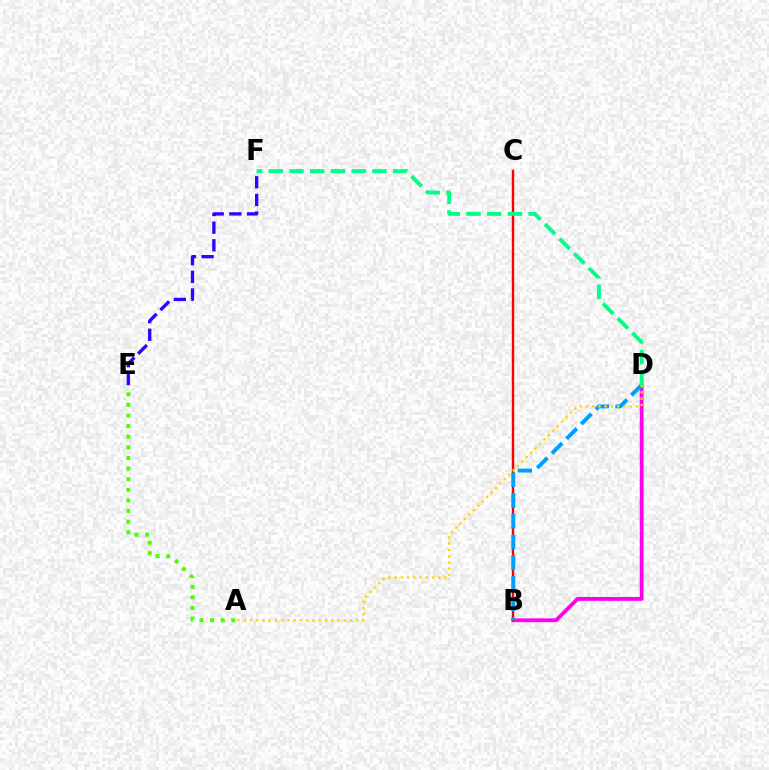{('B', 'D'): [{'color': '#ff00ed', 'line_style': 'solid', 'thickness': 2.74}, {'color': '#009eff', 'line_style': 'dashed', 'thickness': 2.81}], ('B', 'C'): [{'color': '#ff0000', 'line_style': 'solid', 'thickness': 1.72}], ('A', 'E'): [{'color': '#4fff00', 'line_style': 'dotted', 'thickness': 2.88}], ('A', 'D'): [{'color': '#ffd500', 'line_style': 'dotted', 'thickness': 1.7}], ('E', 'F'): [{'color': '#3700ff', 'line_style': 'dashed', 'thickness': 2.4}], ('D', 'F'): [{'color': '#00ff86', 'line_style': 'dashed', 'thickness': 2.82}]}